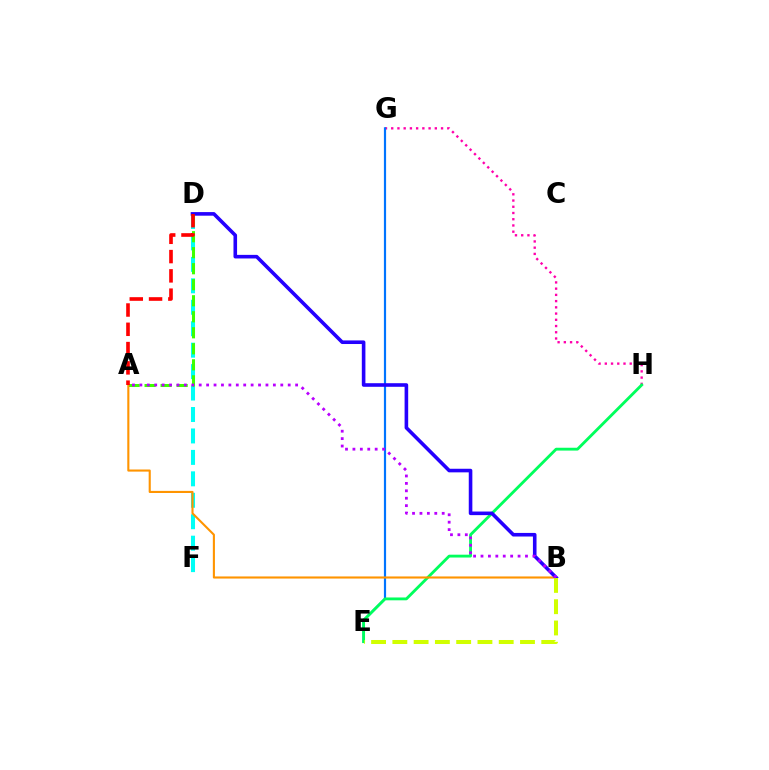{('G', 'H'): [{'color': '#ff00ac', 'line_style': 'dotted', 'thickness': 1.69}], ('D', 'F'): [{'color': '#00fff6', 'line_style': 'dashed', 'thickness': 2.91}], ('E', 'G'): [{'color': '#0074ff', 'line_style': 'solid', 'thickness': 1.57}], ('E', 'H'): [{'color': '#00ff5c', 'line_style': 'solid', 'thickness': 2.05}], ('A', 'D'): [{'color': '#3dff00', 'line_style': 'dashed', 'thickness': 2.18}, {'color': '#ff0000', 'line_style': 'dashed', 'thickness': 2.62}], ('A', 'B'): [{'color': '#ff9400', 'line_style': 'solid', 'thickness': 1.52}, {'color': '#b900ff', 'line_style': 'dotted', 'thickness': 2.01}], ('B', 'D'): [{'color': '#2500ff', 'line_style': 'solid', 'thickness': 2.59}], ('B', 'E'): [{'color': '#d1ff00', 'line_style': 'dashed', 'thickness': 2.89}]}